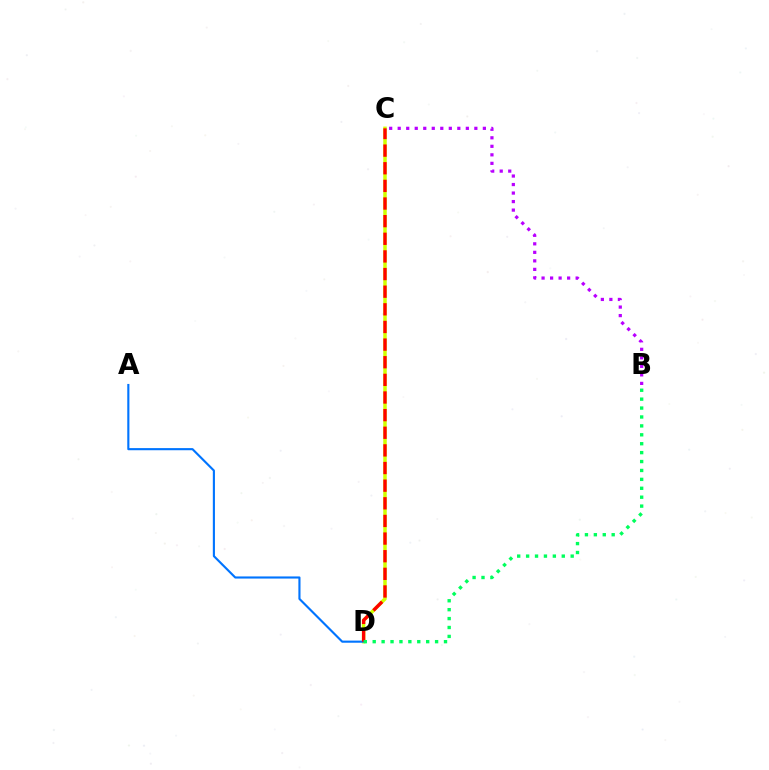{('C', 'D'): [{'color': '#d1ff00', 'line_style': 'solid', 'thickness': 2.52}, {'color': '#ff0000', 'line_style': 'dashed', 'thickness': 2.4}], ('A', 'D'): [{'color': '#0074ff', 'line_style': 'solid', 'thickness': 1.53}], ('B', 'C'): [{'color': '#b900ff', 'line_style': 'dotted', 'thickness': 2.31}], ('B', 'D'): [{'color': '#00ff5c', 'line_style': 'dotted', 'thickness': 2.42}]}